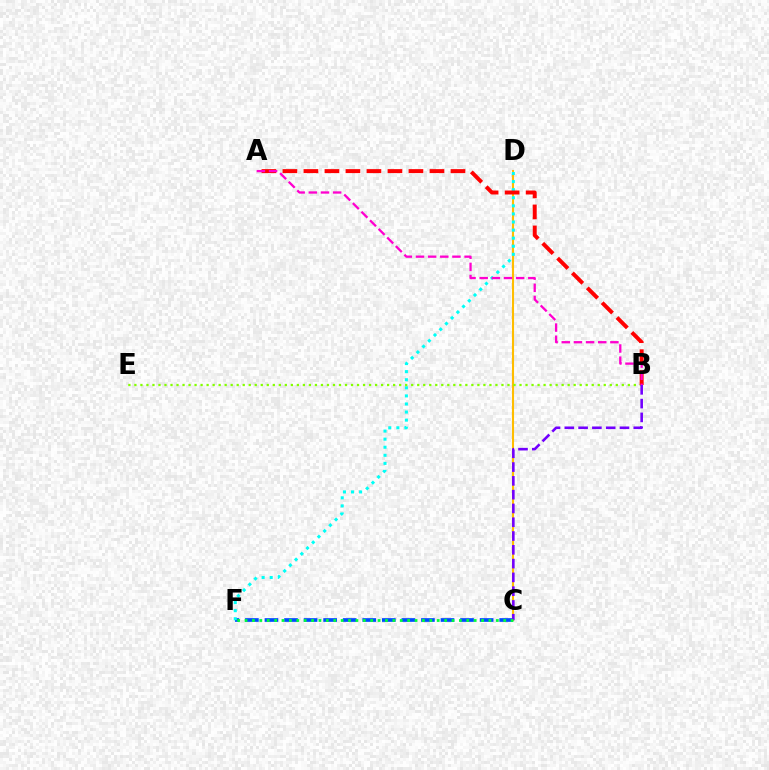{('C', 'F'): [{'color': '#004bff', 'line_style': 'dashed', 'thickness': 2.66}, {'color': '#00ff39', 'line_style': 'dotted', 'thickness': 2.01}], ('C', 'D'): [{'color': '#ffbd00', 'line_style': 'solid', 'thickness': 1.51}], ('D', 'F'): [{'color': '#00fff6', 'line_style': 'dotted', 'thickness': 2.2}], ('B', 'E'): [{'color': '#84ff00', 'line_style': 'dotted', 'thickness': 1.63}], ('B', 'C'): [{'color': '#7200ff', 'line_style': 'dashed', 'thickness': 1.87}], ('A', 'B'): [{'color': '#ff0000', 'line_style': 'dashed', 'thickness': 2.85}, {'color': '#ff00cf', 'line_style': 'dashed', 'thickness': 1.65}]}